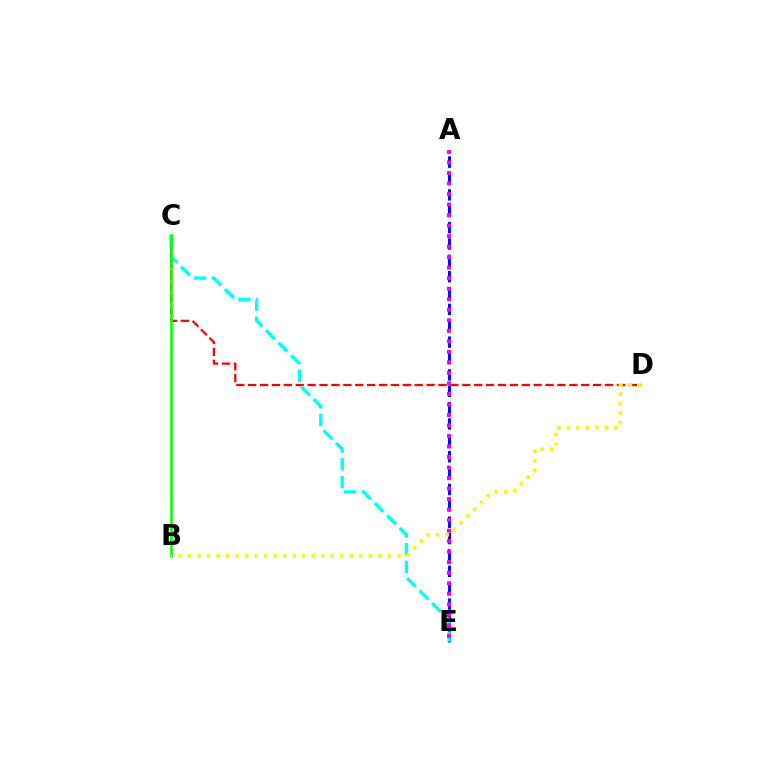{('A', 'E'): [{'color': '#0010ff', 'line_style': 'dashed', 'thickness': 2.22}, {'color': '#ee00ff', 'line_style': 'dotted', 'thickness': 2.86}], ('C', 'D'): [{'color': '#ff0000', 'line_style': 'dashed', 'thickness': 1.62}], ('C', 'E'): [{'color': '#00fff6', 'line_style': 'dashed', 'thickness': 2.41}], ('B', 'C'): [{'color': '#08ff00', 'line_style': 'solid', 'thickness': 1.86}], ('B', 'D'): [{'color': '#fcf500', 'line_style': 'dotted', 'thickness': 2.59}]}